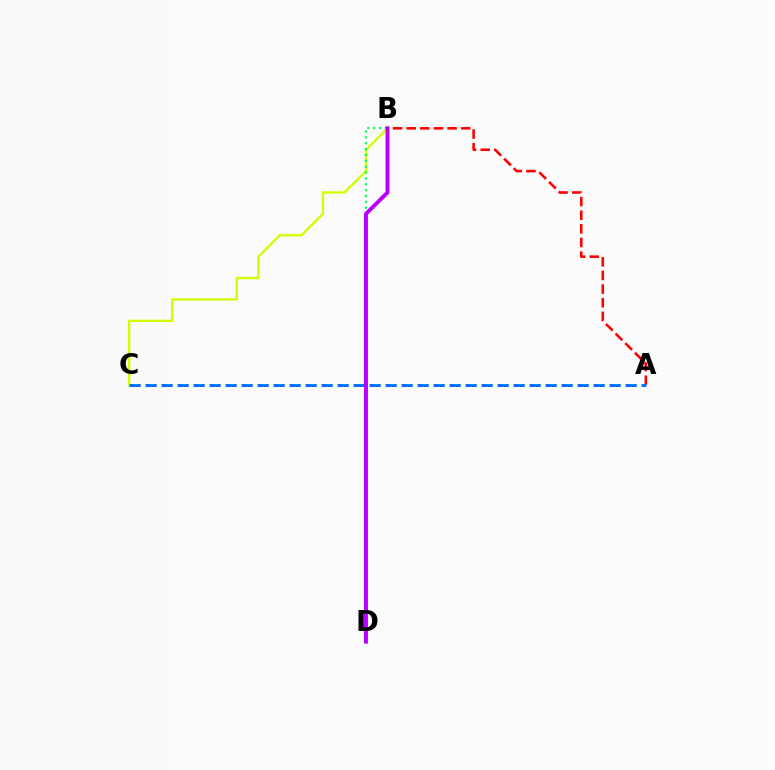{('B', 'C'): [{'color': '#d1ff00', 'line_style': 'solid', 'thickness': 1.71}], ('A', 'B'): [{'color': '#ff0000', 'line_style': 'dashed', 'thickness': 1.85}], ('B', 'D'): [{'color': '#00ff5c', 'line_style': 'dotted', 'thickness': 1.59}, {'color': '#b900ff', 'line_style': 'solid', 'thickness': 2.83}], ('A', 'C'): [{'color': '#0074ff', 'line_style': 'dashed', 'thickness': 2.17}]}